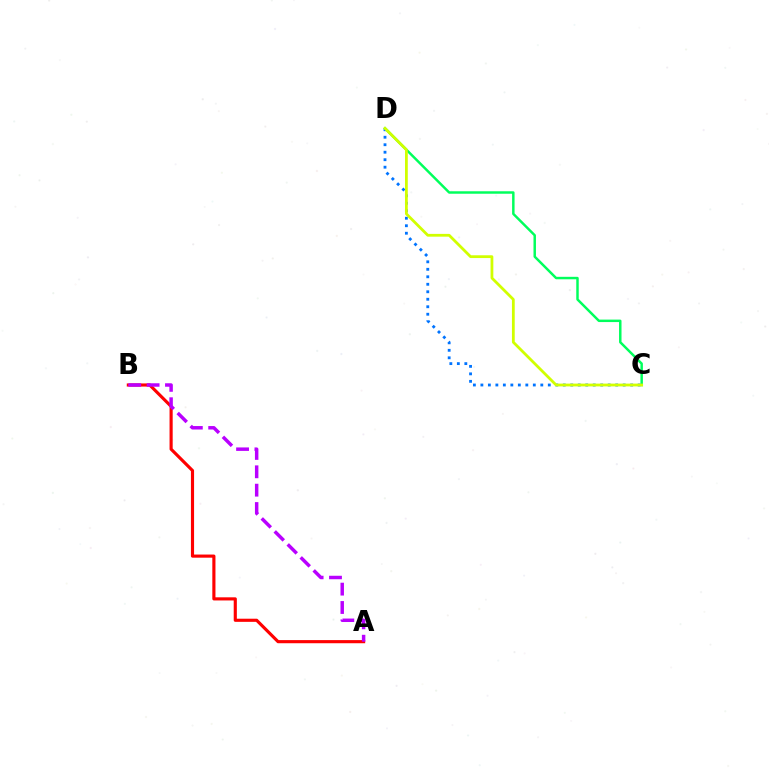{('C', 'D'): [{'color': '#0074ff', 'line_style': 'dotted', 'thickness': 2.03}, {'color': '#00ff5c', 'line_style': 'solid', 'thickness': 1.78}, {'color': '#d1ff00', 'line_style': 'solid', 'thickness': 2.0}], ('A', 'B'): [{'color': '#ff0000', 'line_style': 'solid', 'thickness': 2.26}, {'color': '#b900ff', 'line_style': 'dashed', 'thickness': 2.5}]}